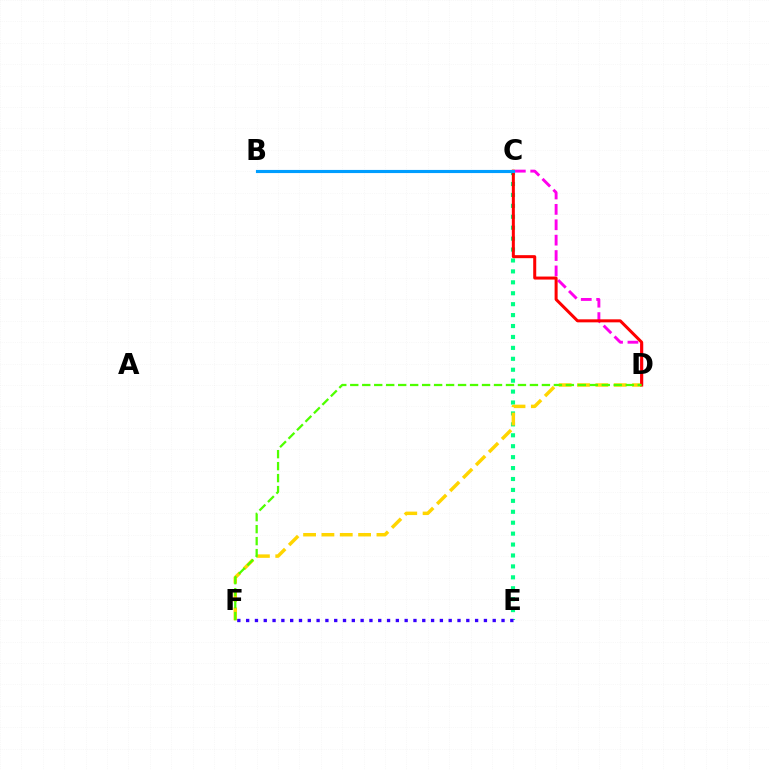{('C', 'D'): [{'color': '#ff00ed', 'line_style': 'dashed', 'thickness': 2.09}, {'color': '#ff0000', 'line_style': 'solid', 'thickness': 2.17}], ('C', 'E'): [{'color': '#00ff86', 'line_style': 'dotted', 'thickness': 2.97}], ('D', 'F'): [{'color': '#ffd500', 'line_style': 'dashed', 'thickness': 2.49}, {'color': '#4fff00', 'line_style': 'dashed', 'thickness': 1.63}], ('B', 'C'): [{'color': '#009eff', 'line_style': 'solid', 'thickness': 2.26}], ('E', 'F'): [{'color': '#3700ff', 'line_style': 'dotted', 'thickness': 2.39}]}